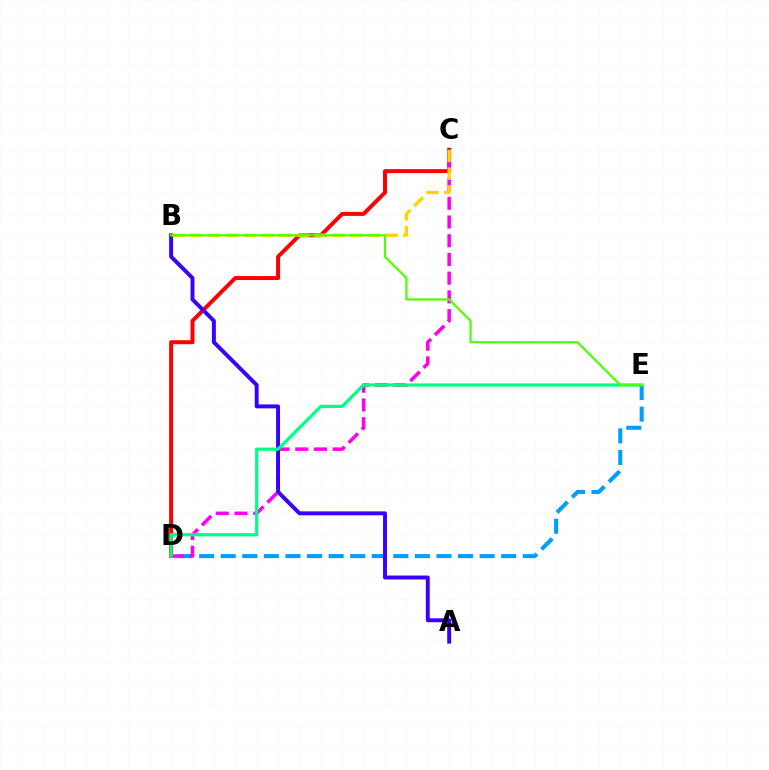{('D', 'E'): [{'color': '#009eff', 'line_style': 'dashed', 'thickness': 2.93}, {'color': '#00ff86', 'line_style': 'solid', 'thickness': 2.31}], ('C', 'D'): [{'color': '#ff0000', 'line_style': 'solid', 'thickness': 2.86}, {'color': '#ff00ed', 'line_style': 'dashed', 'thickness': 2.54}], ('A', 'B'): [{'color': '#3700ff', 'line_style': 'solid', 'thickness': 2.82}], ('B', 'C'): [{'color': '#ffd500', 'line_style': 'dashed', 'thickness': 2.41}], ('B', 'E'): [{'color': '#4fff00', 'line_style': 'solid', 'thickness': 1.59}]}